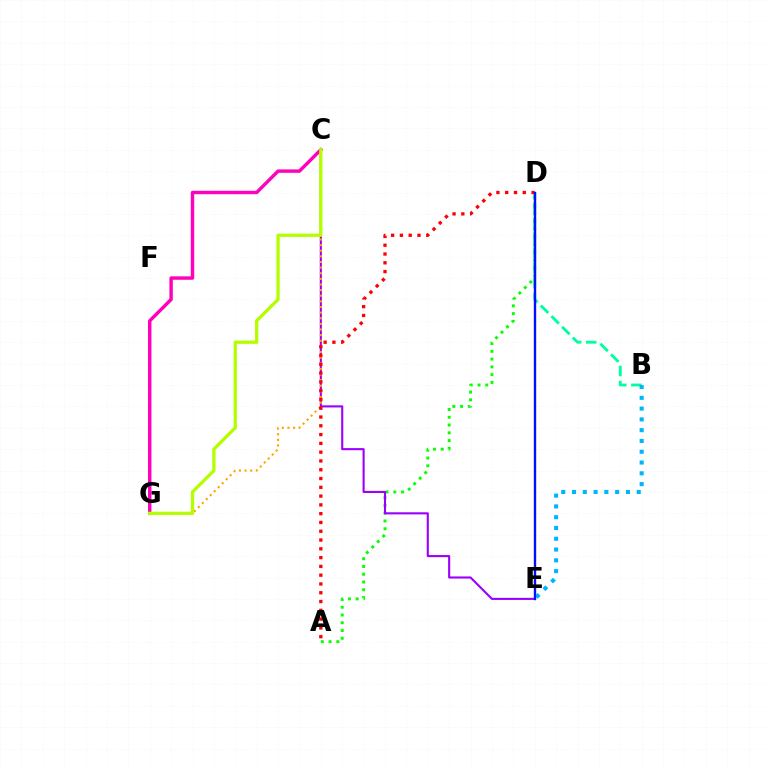{('B', 'D'): [{'color': '#00ff9d', 'line_style': 'dashed', 'thickness': 2.05}], ('A', 'D'): [{'color': '#08ff00', 'line_style': 'dotted', 'thickness': 2.11}, {'color': '#ff0000', 'line_style': 'dotted', 'thickness': 2.39}], ('C', 'E'): [{'color': '#9b00ff', 'line_style': 'solid', 'thickness': 1.51}], ('C', 'G'): [{'color': '#ffa500', 'line_style': 'dotted', 'thickness': 1.53}, {'color': '#ff00bd', 'line_style': 'solid', 'thickness': 2.46}, {'color': '#b3ff00', 'line_style': 'solid', 'thickness': 2.37}], ('B', 'E'): [{'color': '#00b5ff', 'line_style': 'dotted', 'thickness': 2.93}], ('D', 'E'): [{'color': '#0010ff', 'line_style': 'solid', 'thickness': 1.71}]}